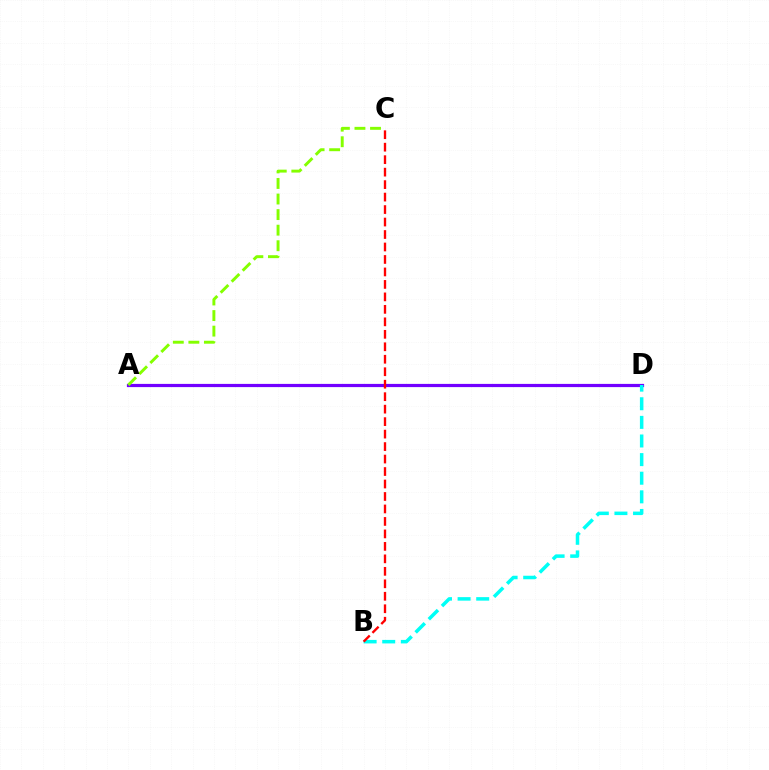{('A', 'D'): [{'color': '#7200ff', 'line_style': 'solid', 'thickness': 2.31}], ('B', 'D'): [{'color': '#00fff6', 'line_style': 'dashed', 'thickness': 2.53}], ('A', 'C'): [{'color': '#84ff00', 'line_style': 'dashed', 'thickness': 2.11}], ('B', 'C'): [{'color': '#ff0000', 'line_style': 'dashed', 'thickness': 1.69}]}